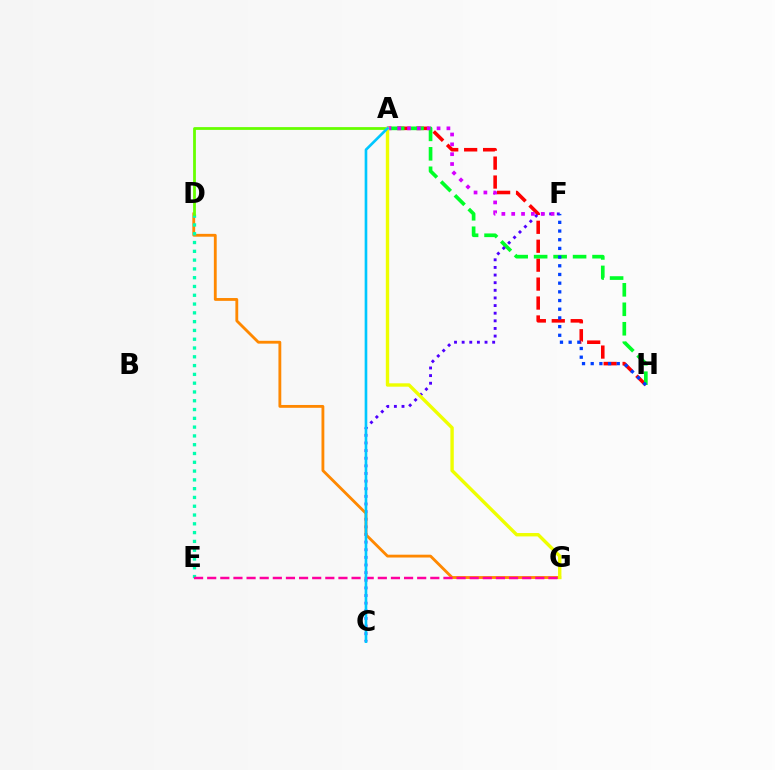{('A', 'H'): [{'color': '#ff0000', 'line_style': 'dashed', 'thickness': 2.57}, {'color': '#00ff27', 'line_style': 'dashed', 'thickness': 2.64}], ('C', 'F'): [{'color': '#4f00ff', 'line_style': 'dotted', 'thickness': 2.07}], ('F', 'H'): [{'color': '#003fff', 'line_style': 'dotted', 'thickness': 2.36}], ('D', 'G'): [{'color': '#ff8800', 'line_style': 'solid', 'thickness': 2.04}], ('D', 'E'): [{'color': '#00ffaf', 'line_style': 'dotted', 'thickness': 2.39}], ('A', 'D'): [{'color': '#66ff00', 'line_style': 'solid', 'thickness': 2.0}], ('A', 'F'): [{'color': '#d600ff', 'line_style': 'dotted', 'thickness': 2.67}], ('E', 'G'): [{'color': '#ff00a0', 'line_style': 'dashed', 'thickness': 1.78}], ('A', 'G'): [{'color': '#eeff00', 'line_style': 'solid', 'thickness': 2.44}], ('A', 'C'): [{'color': '#00c7ff', 'line_style': 'solid', 'thickness': 1.9}]}